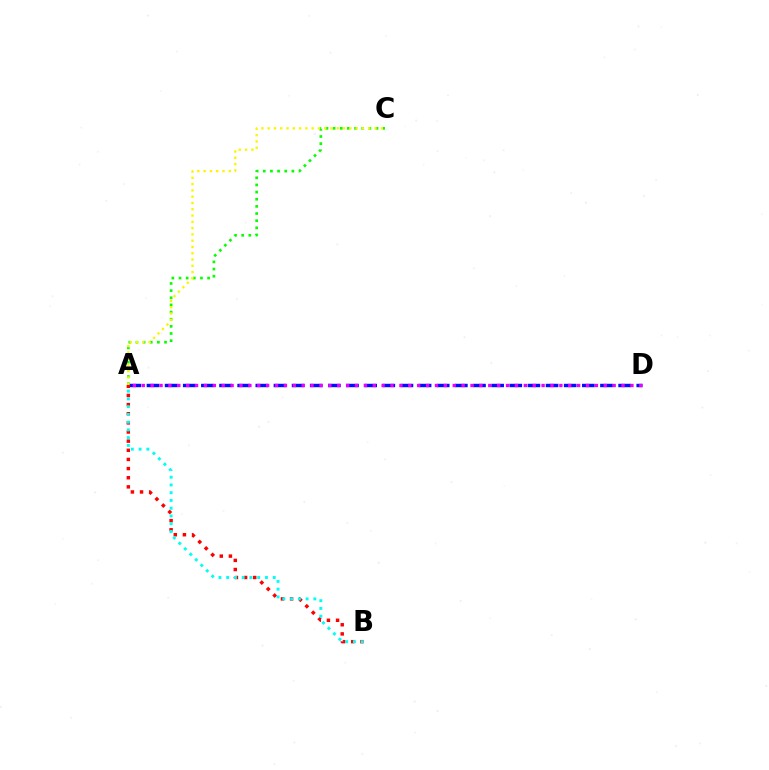{('A', 'D'): [{'color': '#0010ff', 'line_style': 'dashed', 'thickness': 2.46}, {'color': '#ee00ff', 'line_style': 'dotted', 'thickness': 2.41}], ('A', 'B'): [{'color': '#ff0000', 'line_style': 'dotted', 'thickness': 2.48}, {'color': '#00fff6', 'line_style': 'dotted', 'thickness': 2.11}], ('A', 'C'): [{'color': '#08ff00', 'line_style': 'dotted', 'thickness': 1.94}, {'color': '#fcf500', 'line_style': 'dotted', 'thickness': 1.71}]}